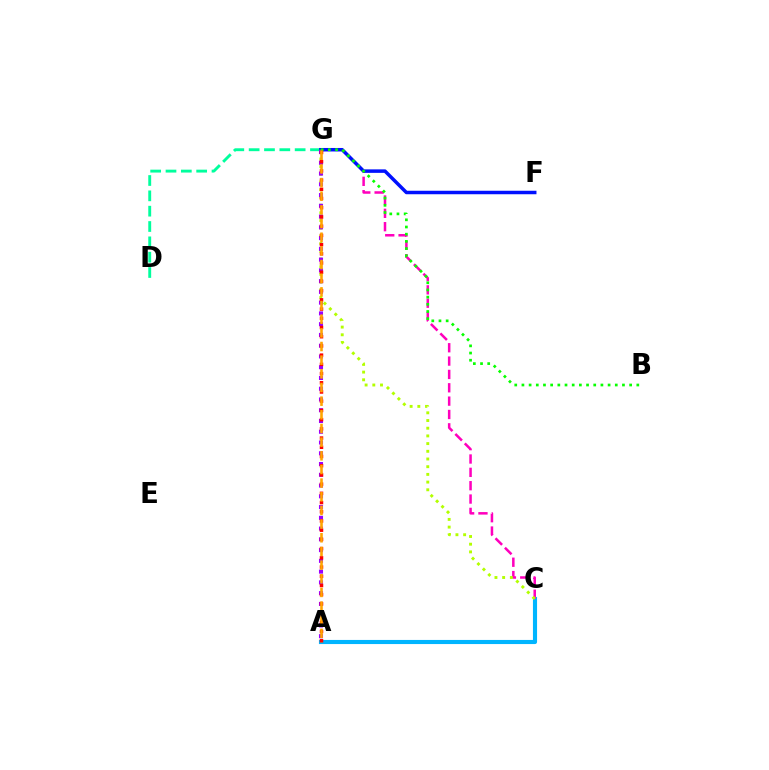{('D', 'G'): [{'color': '#00ff9d', 'line_style': 'dashed', 'thickness': 2.08}], ('A', 'C'): [{'color': '#00b5ff', 'line_style': 'solid', 'thickness': 2.96}], ('C', 'G'): [{'color': '#ff00bd', 'line_style': 'dashed', 'thickness': 1.81}, {'color': '#b3ff00', 'line_style': 'dotted', 'thickness': 2.09}], ('F', 'G'): [{'color': '#0010ff', 'line_style': 'solid', 'thickness': 2.52}], ('A', 'G'): [{'color': '#9b00ff', 'line_style': 'dotted', 'thickness': 2.92}, {'color': '#ff0000', 'line_style': 'dotted', 'thickness': 2.5}, {'color': '#ffa500', 'line_style': 'dashed', 'thickness': 1.86}], ('B', 'G'): [{'color': '#08ff00', 'line_style': 'dotted', 'thickness': 1.95}]}